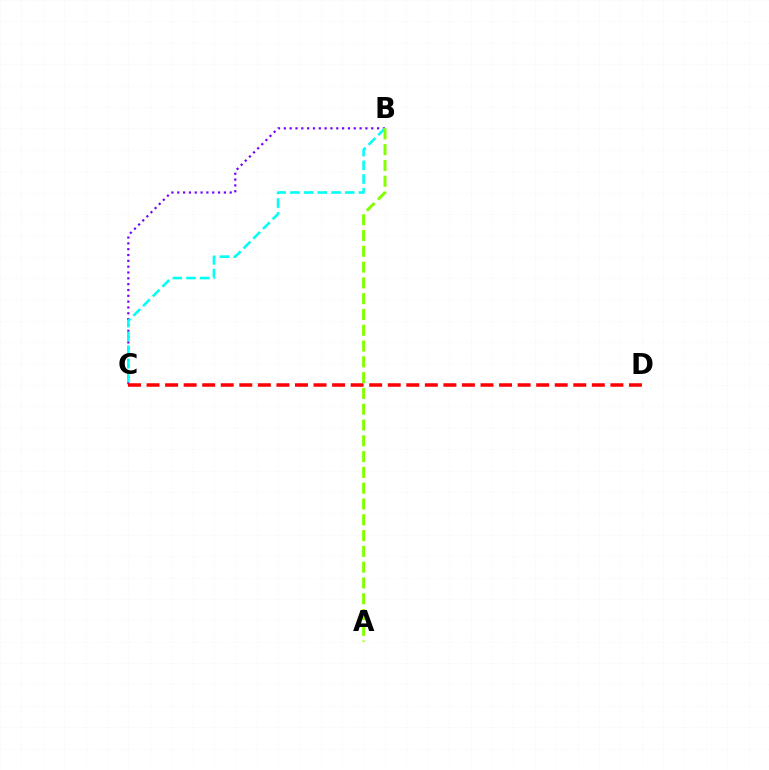{('B', 'C'): [{'color': '#7200ff', 'line_style': 'dotted', 'thickness': 1.58}, {'color': '#00fff6', 'line_style': 'dashed', 'thickness': 1.86}], ('C', 'D'): [{'color': '#ff0000', 'line_style': 'dashed', 'thickness': 2.52}], ('A', 'B'): [{'color': '#84ff00', 'line_style': 'dashed', 'thickness': 2.15}]}